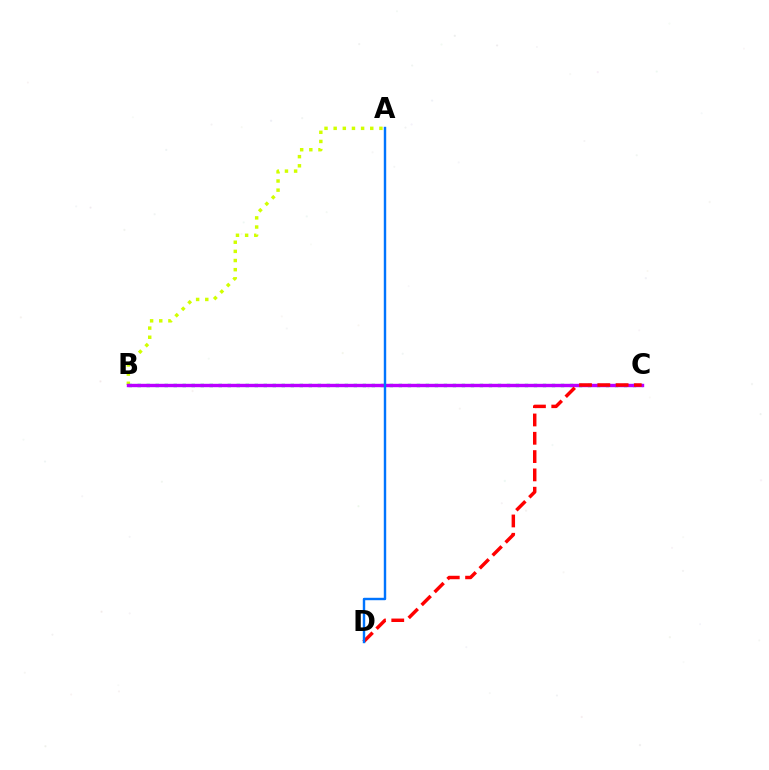{('A', 'B'): [{'color': '#d1ff00', 'line_style': 'dotted', 'thickness': 2.49}], ('B', 'C'): [{'color': '#00ff5c', 'line_style': 'dotted', 'thickness': 2.45}, {'color': '#b900ff', 'line_style': 'solid', 'thickness': 2.44}], ('C', 'D'): [{'color': '#ff0000', 'line_style': 'dashed', 'thickness': 2.49}], ('A', 'D'): [{'color': '#0074ff', 'line_style': 'solid', 'thickness': 1.74}]}